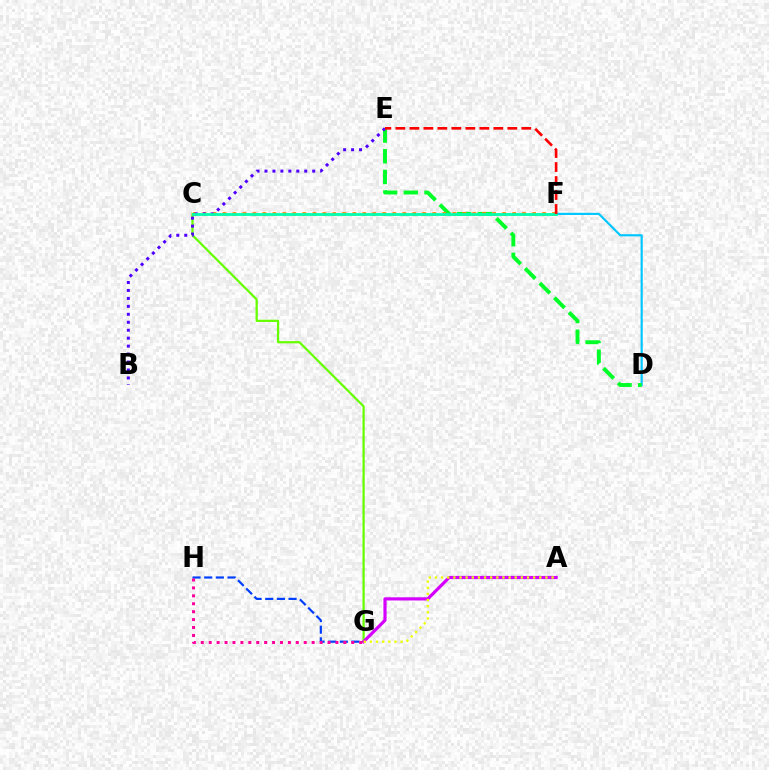{('D', 'F'): [{'color': '#00c7ff', 'line_style': 'solid', 'thickness': 1.56}], ('D', 'E'): [{'color': '#00ff27', 'line_style': 'dashed', 'thickness': 2.81}], ('C', 'G'): [{'color': '#66ff00', 'line_style': 'solid', 'thickness': 1.62}], ('G', 'H'): [{'color': '#003fff', 'line_style': 'dashed', 'thickness': 1.58}, {'color': '#ff00a0', 'line_style': 'dotted', 'thickness': 2.15}], ('C', 'F'): [{'color': '#ff8800', 'line_style': 'dotted', 'thickness': 2.71}, {'color': '#00ffaf', 'line_style': 'solid', 'thickness': 2.01}], ('B', 'E'): [{'color': '#4f00ff', 'line_style': 'dotted', 'thickness': 2.16}], ('A', 'G'): [{'color': '#d600ff', 'line_style': 'solid', 'thickness': 2.28}, {'color': '#eeff00', 'line_style': 'dotted', 'thickness': 1.67}], ('E', 'F'): [{'color': '#ff0000', 'line_style': 'dashed', 'thickness': 1.9}]}